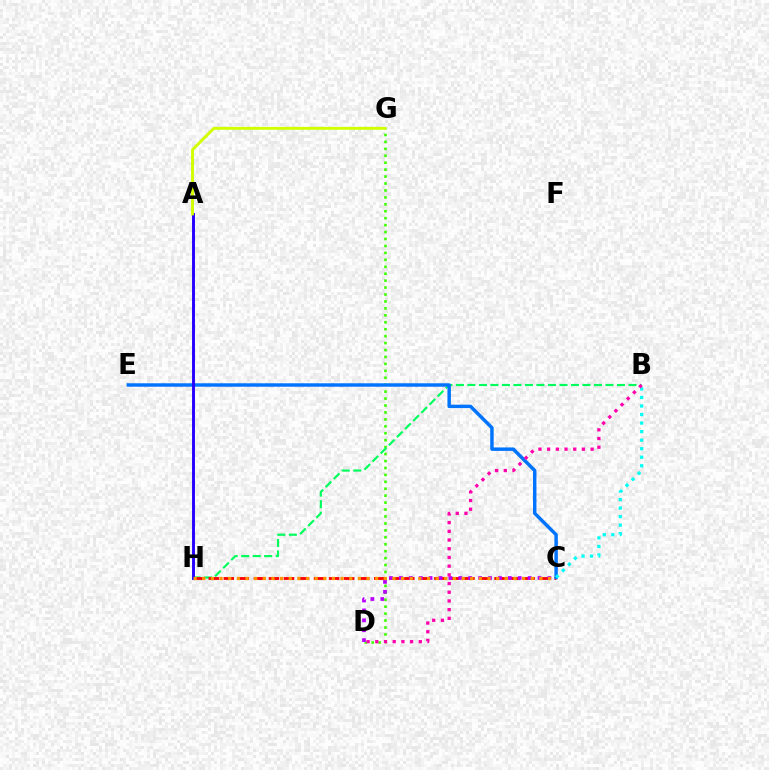{('D', 'G'): [{'color': '#3dff00', 'line_style': 'dotted', 'thickness': 1.88}], ('B', 'H'): [{'color': '#00ff5c', 'line_style': 'dashed', 'thickness': 1.56}], ('C', 'H'): [{'color': '#ff0000', 'line_style': 'dashed', 'thickness': 2.04}, {'color': '#ff9400', 'line_style': 'dotted', 'thickness': 2.35}], ('C', 'E'): [{'color': '#0074ff', 'line_style': 'solid', 'thickness': 2.48}], ('C', 'D'): [{'color': '#b900ff', 'line_style': 'dotted', 'thickness': 2.69}], ('A', 'H'): [{'color': '#2500ff', 'line_style': 'solid', 'thickness': 2.1}], ('B', 'C'): [{'color': '#00fff6', 'line_style': 'dotted', 'thickness': 2.32}], ('B', 'D'): [{'color': '#ff00ac', 'line_style': 'dotted', 'thickness': 2.36}], ('A', 'G'): [{'color': '#d1ff00', 'line_style': 'solid', 'thickness': 2.08}]}